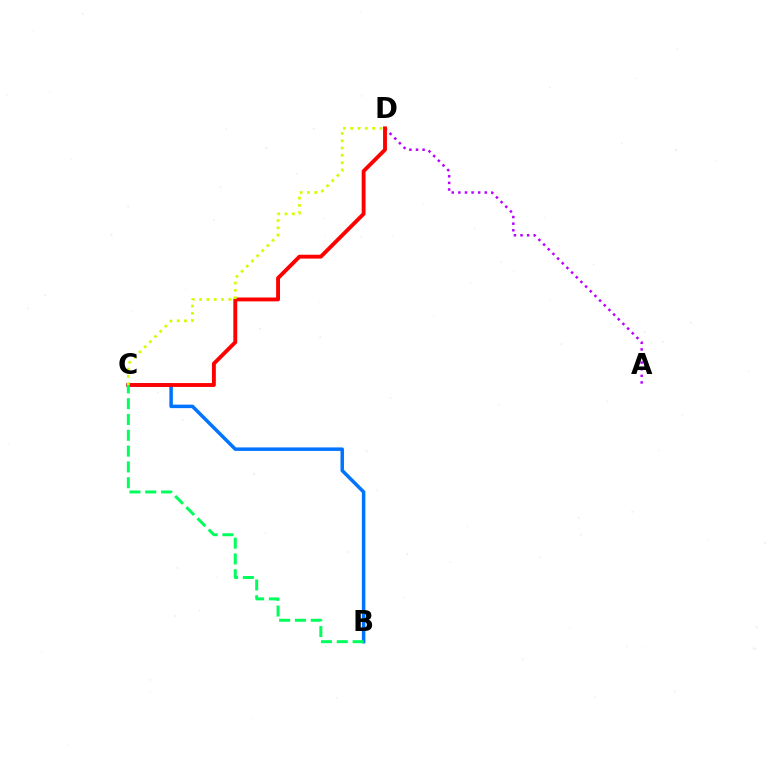{('A', 'D'): [{'color': '#b900ff', 'line_style': 'dotted', 'thickness': 1.79}], ('B', 'C'): [{'color': '#0074ff', 'line_style': 'solid', 'thickness': 2.52}, {'color': '#00ff5c', 'line_style': 'dashed', 'thickness': 2.15}], ('C', 'D'): [{'color': '#ff0000', 'line_style': 'solid', 'thickness': 2.78}, {'color': '#d1ff00', 'line_style': 'dotted', 'thickness': 1.98}]}